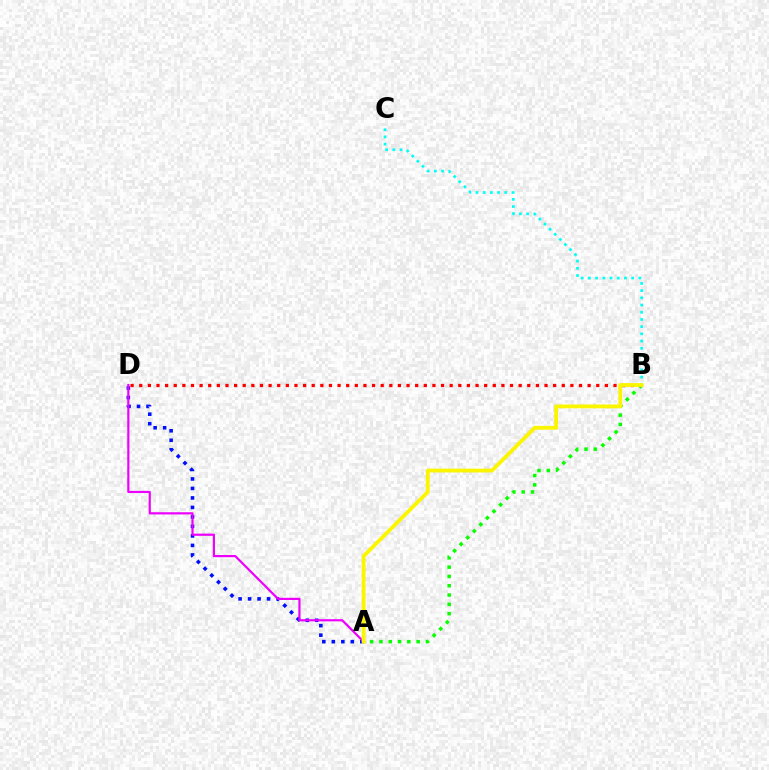{('A', 'D'): [{'color': '#0010ff', 'line_style': 'dotted', 'thickness': 2.58}, {'color': '#ee00ff', 'line_style': 'solid', 'thickness': 1.58}], ('B', 'D'): [{'color': '#ff0000', 'line_style': 'dotted', 'thickness': 2.34}], ('B', 'C'): [{'color': '#00fff6', 'line_style': 'dotted', 'thickness': 1.96}], ('A', 'B'): [{'color': '#08ff00', 'line_style': 'dotted', 'thickness': 2.53}, {'color': '#fcf500', 'line_style': 'solid', 'thickness': 2.74}]}